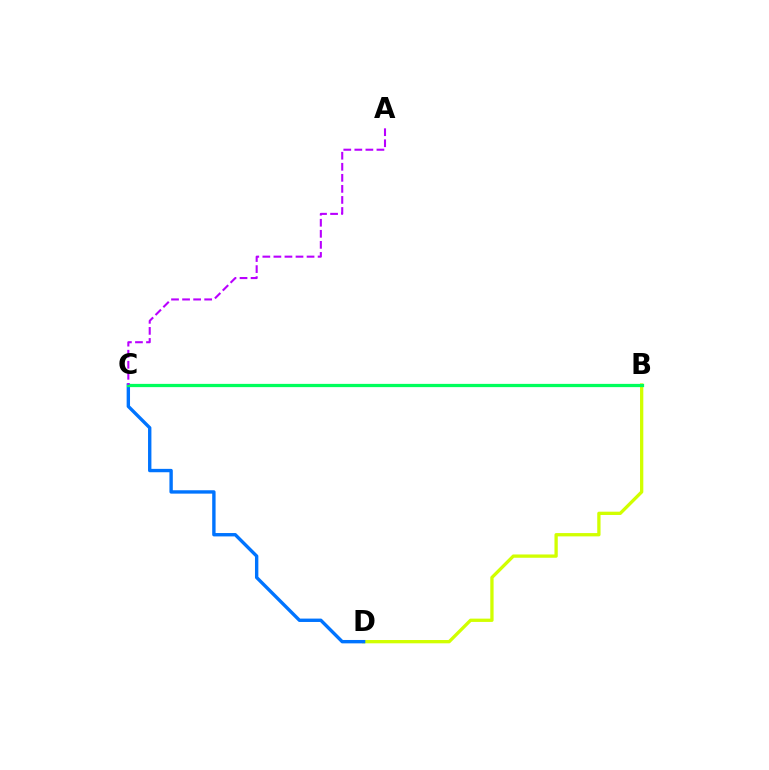{('B', 'C'): [{'color': '#ff0000', 'line_style': 'dotted', 'thickness': 1.83}, {'color': '#00ff5c', 'line_style': 'solid', 'thickness': 2.34}], ('B', 'D'): [{'color': '#d1ff00', 'line_style': 'solid', 'thickness': 2.37}], ('C', 'D'): [{'color': '#0074ff', 'line_style': 'solid', 'thickness': 2.43}], ('A', 'C'): [{'color': '#b900ff', 'line_style': 'dashed', 'thickness': 1.5}]}